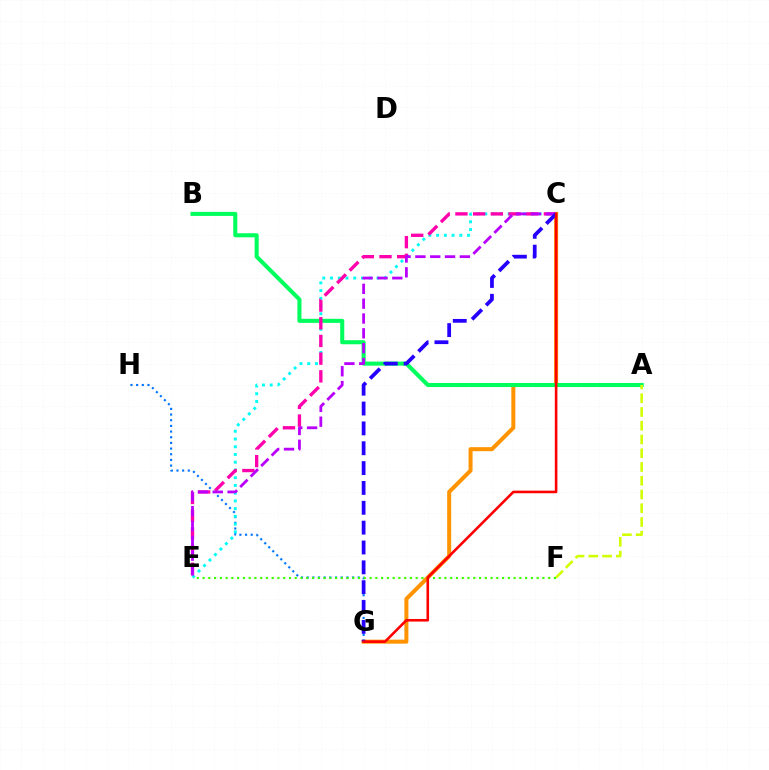{('C', 'G'): [{'color': '#ff9400', 'line_style': 'solid', 'thickness': 2.89}, {'color': '#2500ff', 'line_style': 'dashed', 'thickness': 2.7}, {'color': '#ff0000', 'line_style': 'solid', 'thickness': 1.87}], ('A', 'B'): [{'color': '#00ff5c', 'line_style': 'solid', 'thickness': 2.93}], ('G', 'H'): [{'color': '#0074ff', 'line_style': 'dotted', 'thickness': 1.54}], ('C', 'E'): [{'color': '#00fff6', 'line_style': 'dotted', 'thickness': 2.1}, {'color': '#ff00ac', 'line_style': 'dashed', 'thickness': 2.4}, {'color': '#b900ff', 'line_style': 'dashed', 'thickness': 2.01}], ('A', 'F'): [{'color': '#d1ff00', 'line_style': 'dashed', 'thickness': 1.87}], ('E', 'F'): [{'color': '#3dff00', 'line_style': 'dotted', 'thickness': 1.56}]}